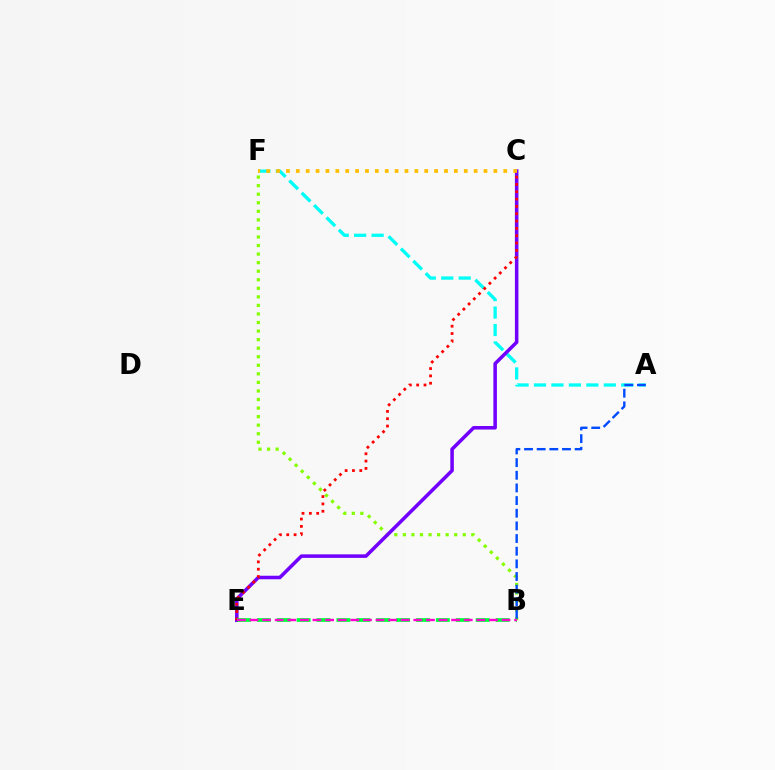{('A', 'F'): [{'color': '#00fff6', 'line_style': 'dashed', 'thickness': 2.37}], ('B', 'F'): [{'color': '#84ff00', 'line_style': 'dotted', 'thickness': 2.32}], ('A', 'B'): [{'color': '#004bff', 'line_style': 'dashed', 'thickness': 1.72}], ('C', 'E'): [{'color': '#7200ff', 'line_style': 'solid', 'thickness': 2.54}, {'color': '#ff0000', 'line_style': 'dotted', 'thickness': 1.99}], ('B', 'E'): [{'color': '#00ff39', 'line_style': 'dashed', 'thickness': 2.7}, {'color': '#ff00cf', 'line_style': 'dashed', 'thickness': 1.71}], ('C', 'F'): [{'color': '#ffbd00', 'line_style': 'dotted', 'thickness': 2.68}]}